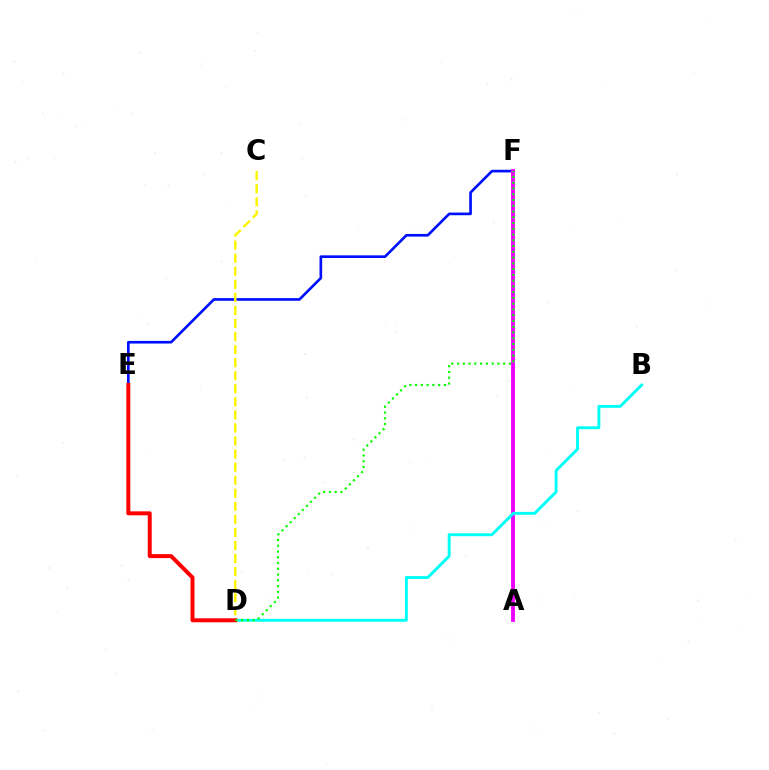{('E', 'F'): [{'color': '#0010ff', 'line_style': 'solid', 'thickness': 1.92}], ('A', 'F'): [{'color': '#ee00ff', 'line_style': 'solid', 'thickness': 2.77}], ('C', 'D'): [{'color': '#fcf500', 'line_style': 'dashed', 'thickness': 1.77}], ('B', 'D'): [{'color': '#00fff6', 'line_style': 'solid', 'thickness': 2.09}], ('D', 'E'): [{'color': '#ff0000', 'line_style': 'solid', 'thickness': 2.86}], ('D', 'F'): [{'color': '#08ff00', 'line_style': 'dotted', 'thickness': 1.56}]}